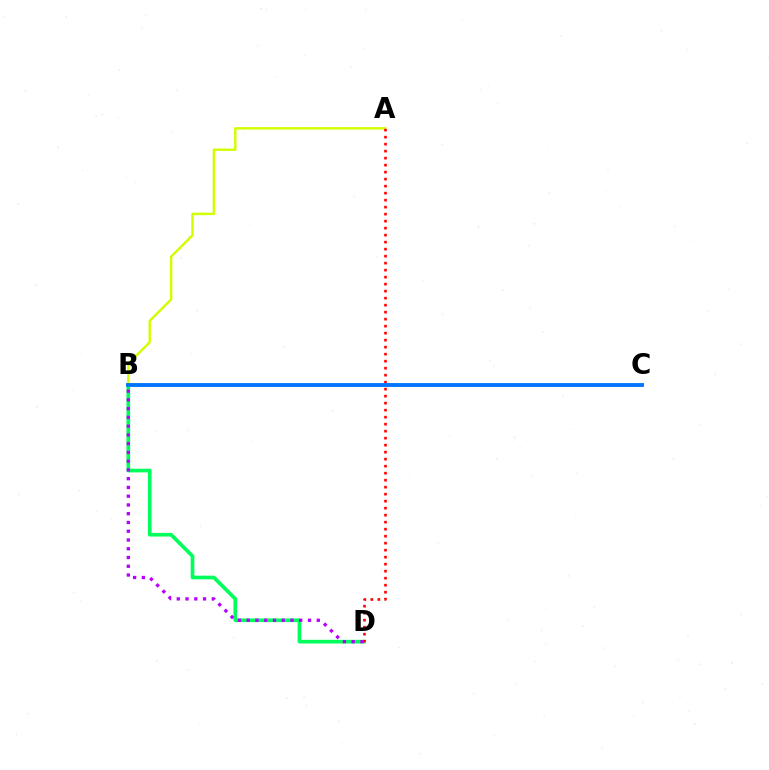{('B', 'D'): [{'color': '#00ff5c', 'line_style': 'solid', 'thickness': 2.65}, {'color': '#b900ff', 'line_style': 'dotted', 'thickness': 2.38}], ('A', 'B'): [{'color': '#d1ff00', 'line_style': 'solid', 'thickness': 1.77}], ('A', 'D'): [{'color': '#ff0000', 'line_style': 'dotted', 'thickness': 1.9}], ('B', 'C'): [{'color': '#0074ff', 'line_style': 'solid', 'thickness': 2.77}]}